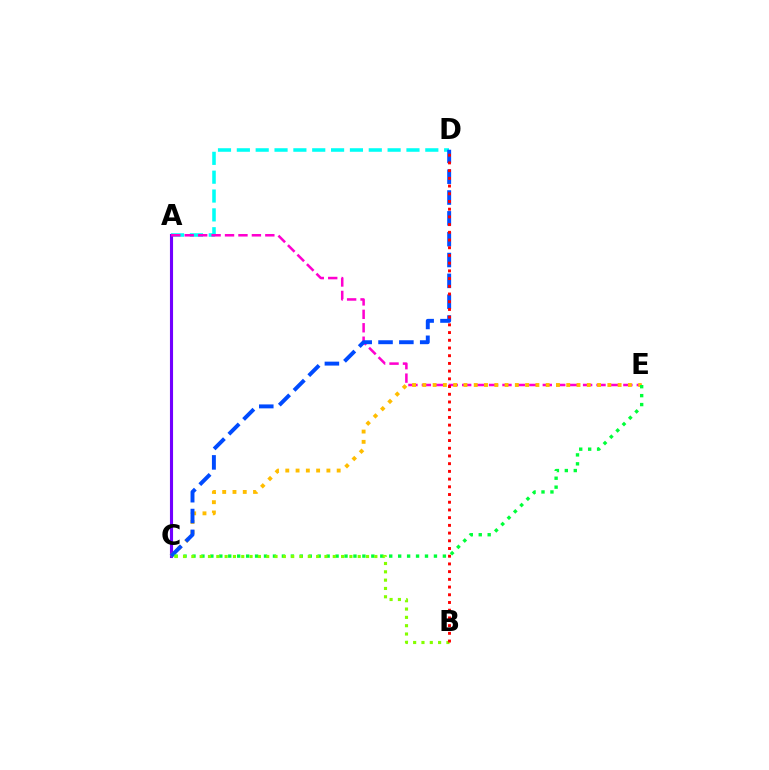{('A', 'D'): [{'color': '#00fff6', 'line_style': 'dashed', 'thickness': 2.56}], ('A', 'C'): [{'color': '#7200ff', 'line_style': 'solid', 'thickness': 2.24}], ('A', 'E'): [{'color': '#ff00cf', 'line_style': 'dashed', 'thickness': 1.83}], ('C', 'E'): [{'color': '#ffbd00', 'line_style': 'dotted', 'thickness': 2.79}, {'color': '#00ff39', 'line_style': 'dotted', 'thickness': 2.43}], ('C', 'D'): [{'color': '#004bff', 'line_style': 'dashed', 'thickness': 2.83}], ('B', 'C'): [{'color': '#84ff00', 'line_style': 'dotted', 'thickness': 2.26}], ('B', 'D'): [{'color': '#ff0000', 'line_style': 'dotted', 'thickness': 2.1}]}